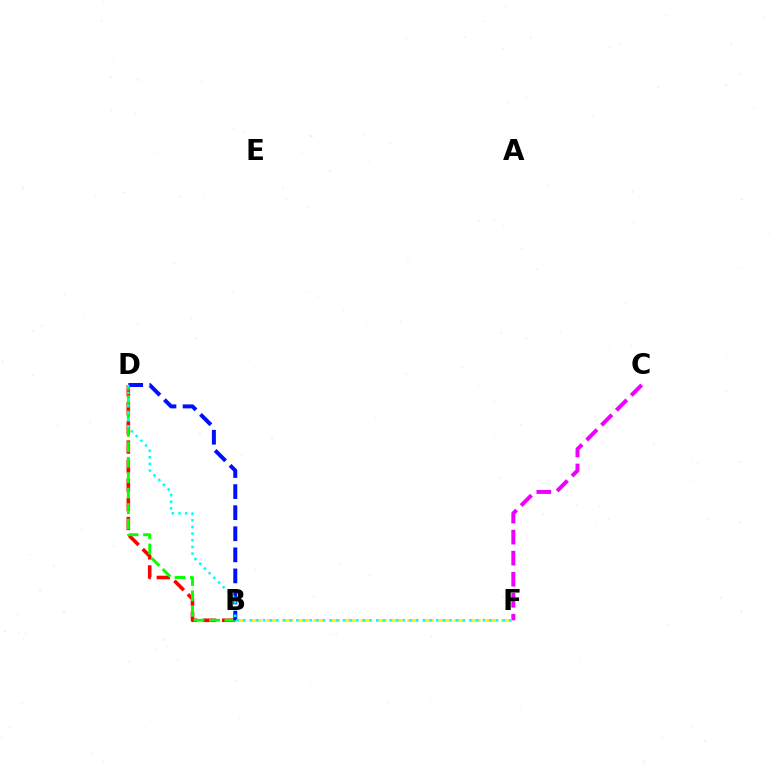{('C', 'F'): [{'color': '#ee00ff', 'line_style': 'dashed', 'thickness': 2.86}], ('B', 'F'): [{'color': '#fcf500', 'line_style': 'dashed', 'thickness': 2.12}], ('B', 'D'): [{'color': '#ff0000', 'line_style': 'dashed', 'thickness': 2.6}, {'color': '#08ff00', 'line_style': 'dashed', 'thickness': 2.1}, {'color': '#0010ff', 'line_style': 'dashed', 'thickness': 2.86}], ('D', 'F'): [{'color': '#00fff6', 'line_style': 'dotted', 'thickness': 1.81}]}